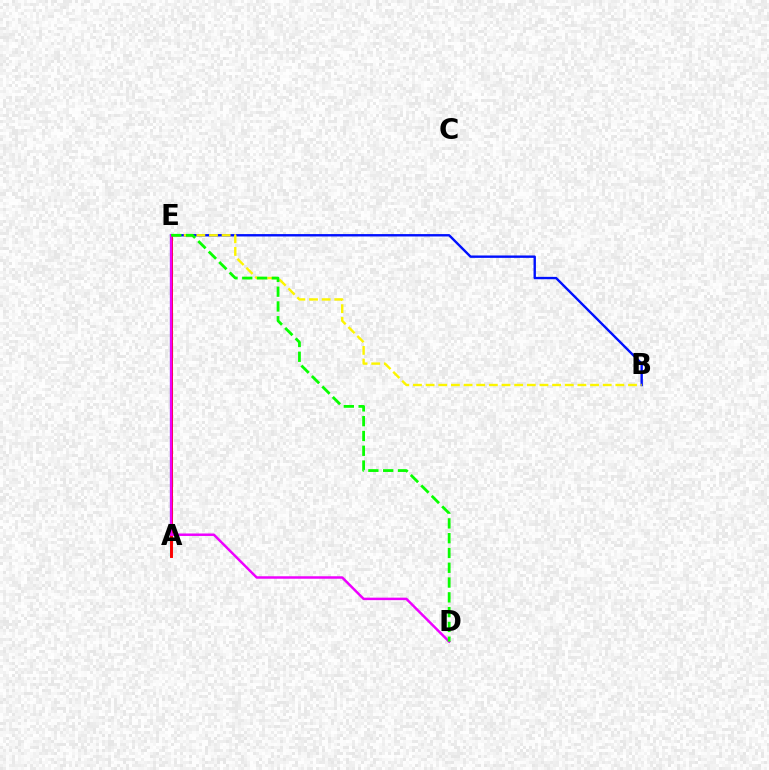{('B', 'E'): [{'color': '#0010ff', 'line_style': 'solid', 'thickness': 1.72}, {'color': '#fcf500', 'line_style': 'dashed', 'thickness': 1.72}], ('A', 'E'): [{'color': '#00fff6', 'line_style': 'solid', 'thickness': 1.55}, {'color': '#ff0000', 'line_style': 'solid', 'thickness': 2.11}], ('D', 'E'): [{'color': '#ee00ff', 'line_style': 'solid', 'thickness': 1.78}, {'color': '#08ff00', 'line_style': 'dashed', 'thickness': 2.01}]}